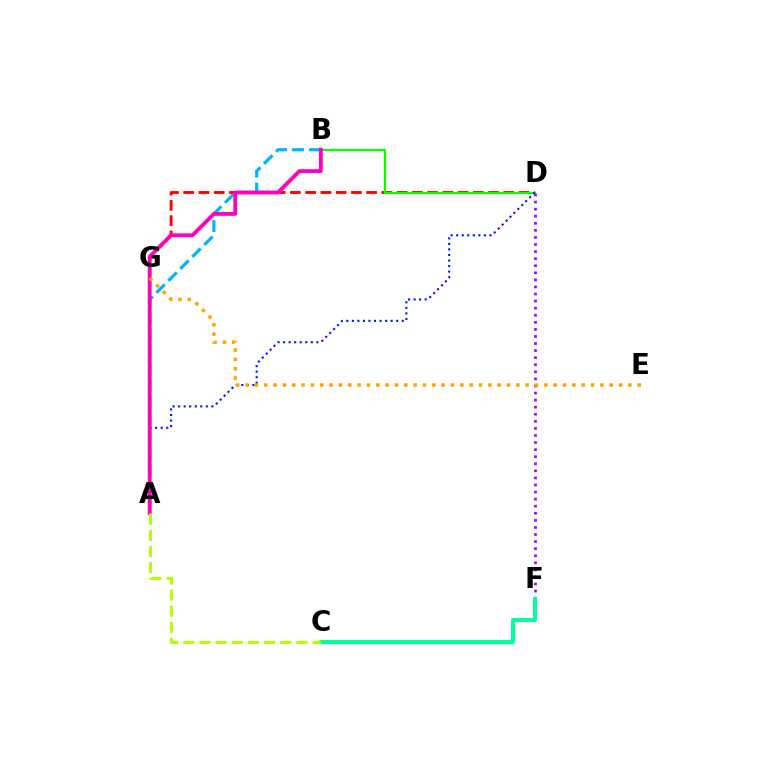{('D', 'G'): [{'color': '#ff0000', 'line_style': 'dashed', 'thickness': 2.07}], ('B', 'D'): [{'color': '#08ff00', 'line_style': 'solid', 'thickness': 1.56}], ('D', 'F'): [{'color': '#9b00ff', 'line_style': 'dotted', 'thickness': 1.92}], ('A', 'D'): [{'color': '#0010ff', 'line_style': 'dotted', 'thickness': 1.51}], ('A', 'B'): [{'color': '#00b5ff', 'line_style': 'dashed', 'thickness': 2.3}, {'color': '#ff00bd', 'line_style': 'solid', 'thickness': 2.77}], ('C', 'F'): [{'color': '#00ff9d', 'line_style': 'solid', 'thickness': 2.86}], ('A', 'C'): [{'color': '#b3ff00', 'line_style': 'dashed', 'thickness': 2.2}], ('E', 'G'): [{'color': '#ffa500', 'line_style': 'dotted', 'thickness': 2.54}]}